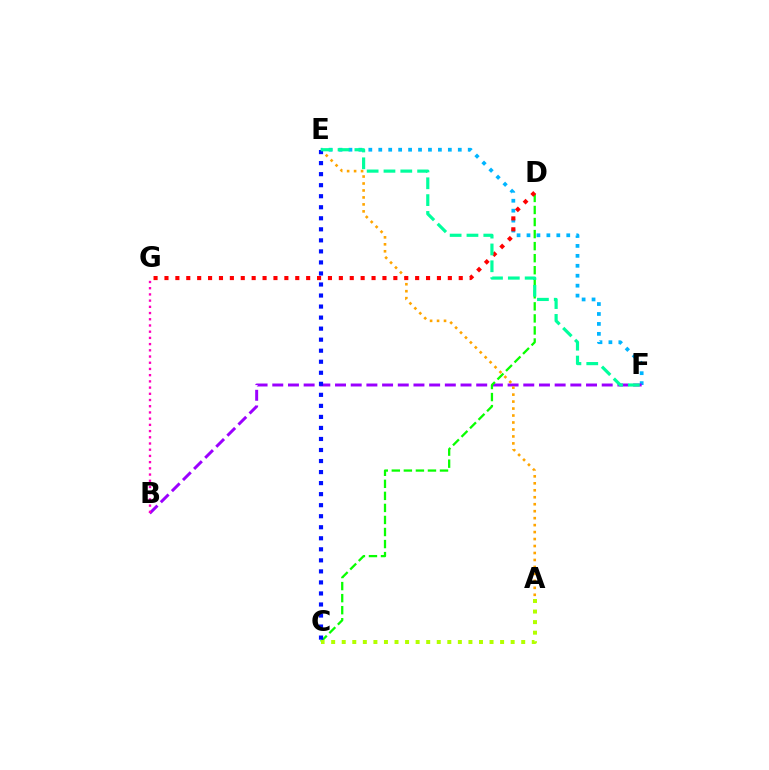{('E', 'F'): [{'color': '#00b5ff', 'line_style': 'dotted', 'thickness': 2.7}, {'color': '#00ff9d', 'line_style': 'dashed', 'thickness': 2.29}], ('B', 'F'): [{'color': '#9b00ff', 'line_style': 'dashed', 'thickness': 2.13}], ('B', 'G'): [{'color': '#ff00bd', 'line_style': 'dotted', 'thickness': 1.69}], ('C', 'D'): [{'color': '#08ff00', 'line_style': 'dashed', 'thickness': 1.64}], ('A', 'E'): [{'color': '#ffa500', 'line_style': 'dotted', 'thickness': 1.89}], ('D', 'G'): [{'color': '#ff0000', 'line_style': 'dotted', 'thickness': 2.96}], ('C', 'E'): [{'color': '#0010ff', 'line_style': 'dotted', 'thickness': 3.0}], ('A', 'C'): [{'color': '#b3ff00', 'line_style': 'dotted', 'thickness': 2.87}]}